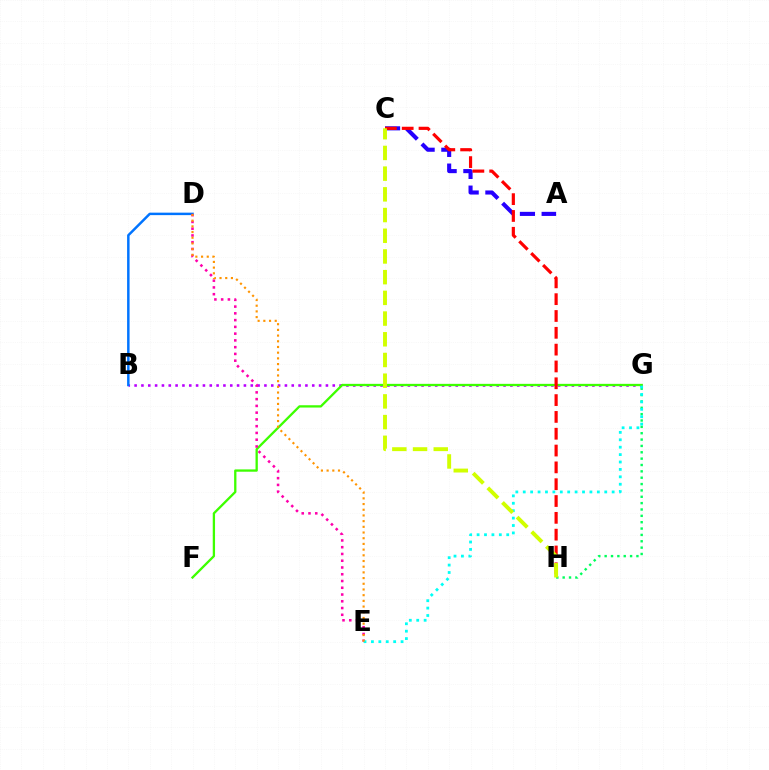{('A', 'C'): [{'color': '#2500ff', 'line_style': 'dashed', 'thickness': 2.95}], ('G', 'H'): [{'color': '#00ff5c', 'line_style': 'dotted', 'thickness': 1.73}], ('B', 'G'): [{'color': '#b900ff', 'line_style': 'dotted', 'thickness': 1.86}], ('B', 'D'): [{'color': '#0074ff', 'line_style': 'solid', 'thickness': 1.78}], ('F', 'G'): [{'color': '#3dff00', 'line_style': 'solid', 'thickness': 1.66}], ('C', 'H'): [{'color': '#ff0000', 'line_style': 'dashed', 'thickness': 2.29}, {'color': '#d1ff00', 'line_style': 'dashed', 'thickness': 2.81}], ('D', 'E'): [{'color': '#ff00ac', 'line_style': 'dotted', 'thickness': 1.84}, {'color': '#ff9400', 'line_style': 'dotted', 'thickness': 1.55}], ('E', 'G'): [{'color': '#00fff6', 'line_style': 'dotted', 'thickness': 2.01}]}